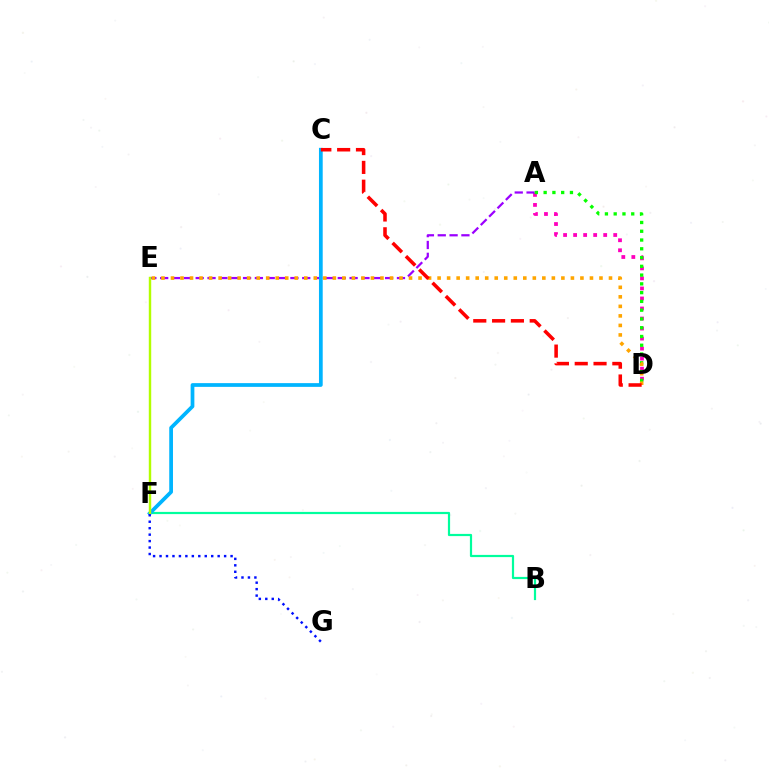{('A', 'D'): [{'color': '#ff00bd', 'line_style': 'dotted', 'thickness': 2.72}, {'color': '#08ff00', 'line_style': 'dotted', 'thickness': 2.38}], ('B', 'F'): [{'color': '#00ff9d', 'line_style': 'solid', 'thickness': 1.59}], ('A', 'E'): [{'color': '#9b00ff', 'line_style': 'dashed', 'thickness': 1.61}], ('C', 'F'): [{'color': '#00b5ff', 'line_style': 'solid', 'thickness': 2.69}], ('E', 'F'): [{'color': '#b3ff00', 'line_style': 'solid', 'thickness': 1.75}], ('F', 'G'): [{'color': '#0010ff', 'line_style': 'dotted', 'thickness': 1.75}], ('D', 'E'): [{'color': '#ffa500', 'line_style': 'dotted', 'thickness': 2.59}], ('C', 'D'): [{'color': '#ff0000', 'line_style': 'dashed', 'thickness': 2.56}]}